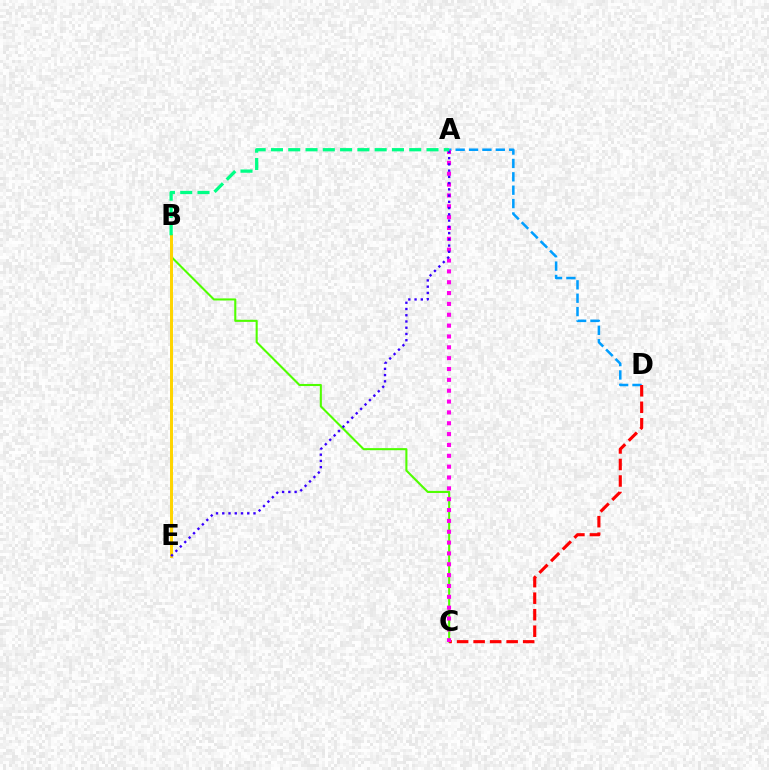{('A', 'D'): [{'color': '#009eff', 'line_style': 'dashed', 'thickness': 1.82}], ('B', 'C'): [{'color': '#4fff00', 'line_style': 'solid', 'thickness': 1.5}], ('C', 'D'): [{'color': '#ff0000', 'line_style': 'dashed', 'thickness': 2.24}], ('A', 'C'): [{'color': '#ff00ed', 'line_style': 'dotted', 'thickness': 2.95}], ('B', 'E'): [{'color': '#ffd500', 'line_style': 'solid', 'thickness': 2.14}], ('A', 'E'): [{'color': '#3700ff', 'line_style': 'dotted', 'thickness': 1.7}], ('A', 'B'): [{'color': '#00ff86', 'line_style': 'dashed', 'thickness': 2.35}]}